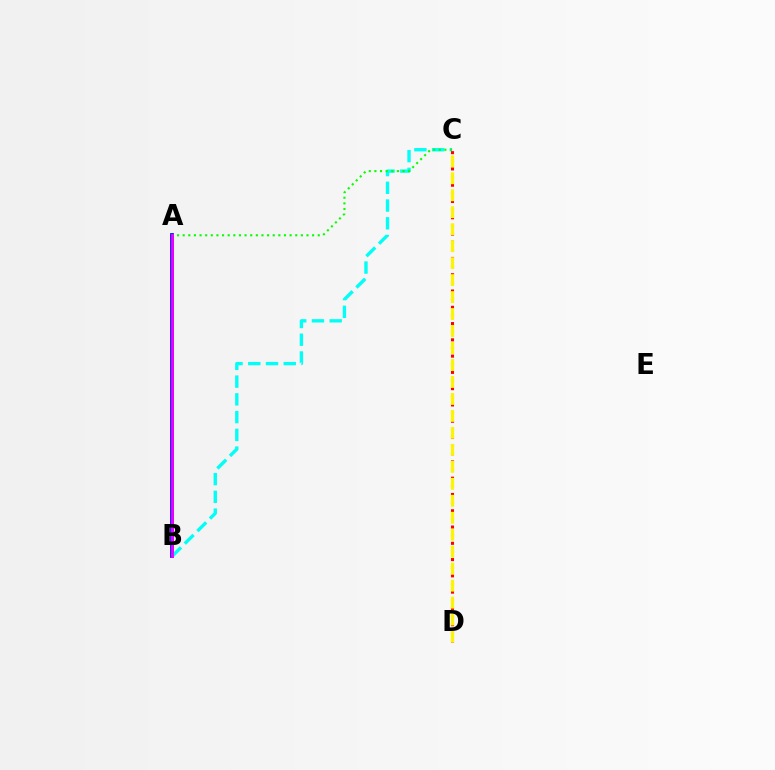{('A', 'B'): [{'color': '#0010ff', 'line_style': 'solid', 'thickness': 2.72}, {'color': '#ee00ff', 'line_style': 'solid', 'thickness': 2.03}], ('B', 'C'): [{'color': '#00fff6', 'line_style': 'dashed', 'thickness': 2.41}], ('C', 'D'): [{'color': '#ff0000', 'line_style': 'dotted', 'thickness': 2.21}, {'color': '#fcf500', 'line_style': 'dashed', 'thickness': 2.31}], ('A', 'C'): [{'color': '#08ff00', 'line_style': 'dotted', 'thickness': 1.53}]}